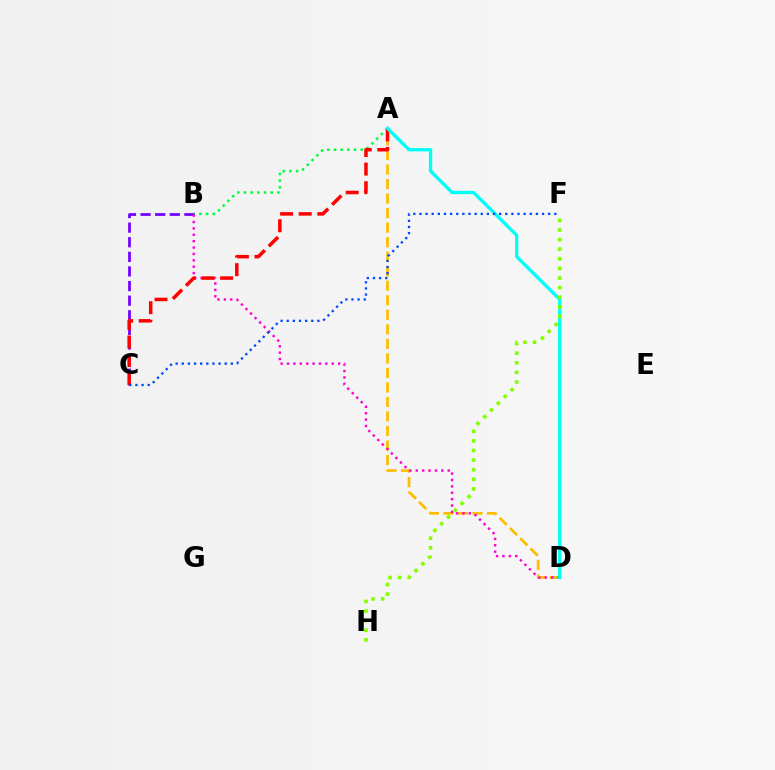{('A', 'D'): [{'color': '#ffbd00', 'line_style': 'dashed', 'thickness': 1.97}, {'color': '#00fff6', 'line_style': 'solid', 'thickness': 2.39}], ('A', 'B'): [{'color': '#00ff39', 'line_style': 'dotted', 'thickness': 1.81}], ('B', 'C'): [{'color': '#7200ff', 'line_style': 'dashed', 'thickness': 1.98}], ('B', 'D'): [{'color': '#ff00cf', 'line_style': 'dotted', 'thickness': 1.74}], ('A', 'C'): [{'color': '#ff0000', 'line_style': 'dashed', 'thickness': 2.53}], ('C', 'F'): [{'color': '#004bff', 'line_style': 'dotted', 'thickness': 1.67}], ('F', 'H'): [{'color': '#84ff00', 'line_style': 'dotted', 'thickness': 2.61}]}